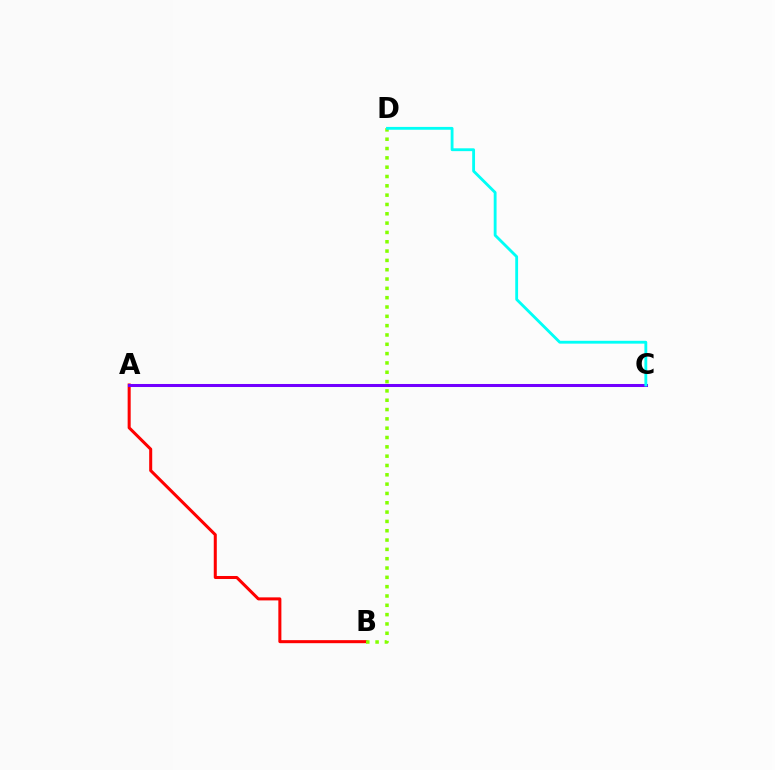{('A', 'B'): [{'color': '#ff0000', 'line_style': 'solid', 'thickness': 2.18}], ('A', 'C'): [{'color': '#7200ff', 'line_style': 'solid', 'thickness': 2.18}], ('B', 'D'): [{'color': '#84ff00', 'line_style': 'dotted', 'thickness': 2.53}], ('C', 'D'): [{'color': '#00fff6', 'line_style': 'solid', 'thickness': 2.04}]}